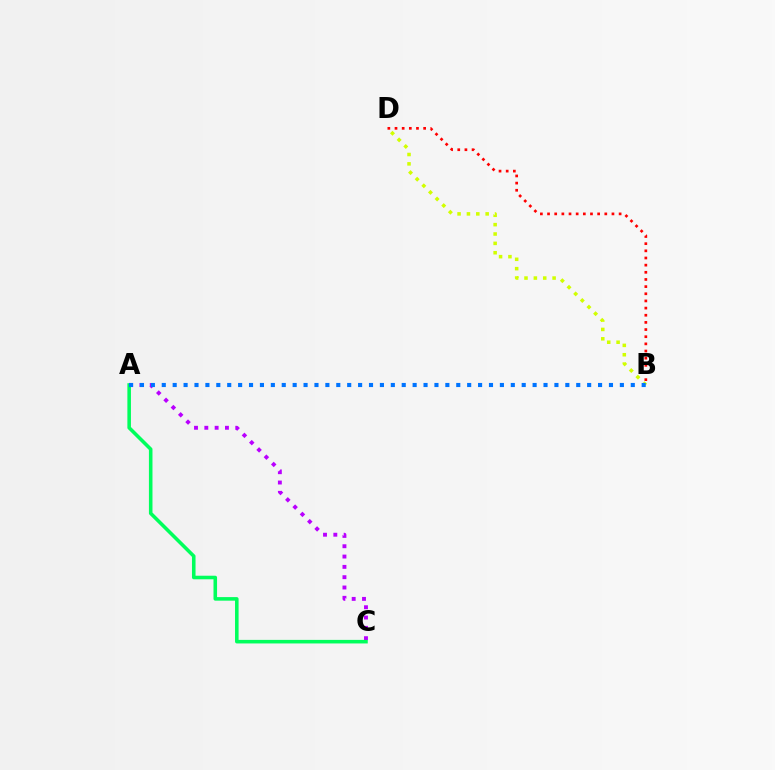{('B', 'D'): [{'color': '#ff0000', 'line_style': 'dotted', 'thickness': 1.94}, {'color': '#d1ff00', 'line_style': 'dotted', 'thickness': 2.54}], ('A', 'C'): [{'color': '#b900ff', 'line_style': 'dotted', 'thickness': 2.8}, {'color': '#00ff5c', 'line_style': 'solid', 'thickness': 2.57}], ('A', 'B'): [{'color': '#0074ff', 'line_style': 'dotted', 'thickness': 2.96}]}